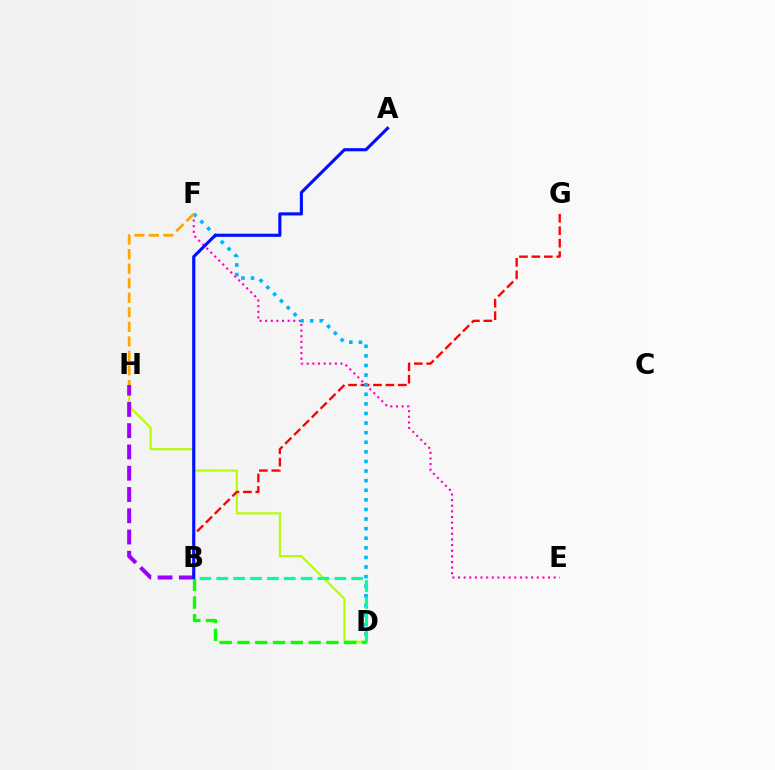{('D', 'H'): [{'color': '#b3ff00', 'line_style': 'solid', 'thickness': 1.53}], ('E', 'F'): [{'color': '#ff00bd', 'line_style': 'dotted', 'thickness': 1.53}], ('B', 'G'): [{'color': '#ff0000', 'line_style': 'dashed', 'thickness': 1.69}], ('D', 'F'): [{'color': '#00b5ff', 'line_style': 'dotted', 'thickness': 2.61}], ('B', 'D'): [{'color': '#00ff9d', 'line_style': 'dashed', 'thickness': 2.29}, {'color': '#08ff00', 'line_style': 'dashed', 'thickness': 2.42}], ('B', 'H'): [{'color': '#9b00ff', 'line_style': 'dashed', 'thickness': 2.89}], ('A', 'B'): [{'color': '#0010ff', 'line_style': 'solid', 'thickness': 2.26}], ('F', 'H'): [{'color': '#ffa500', 'line_style': 'dashed', 'thickness': 1.97}]}